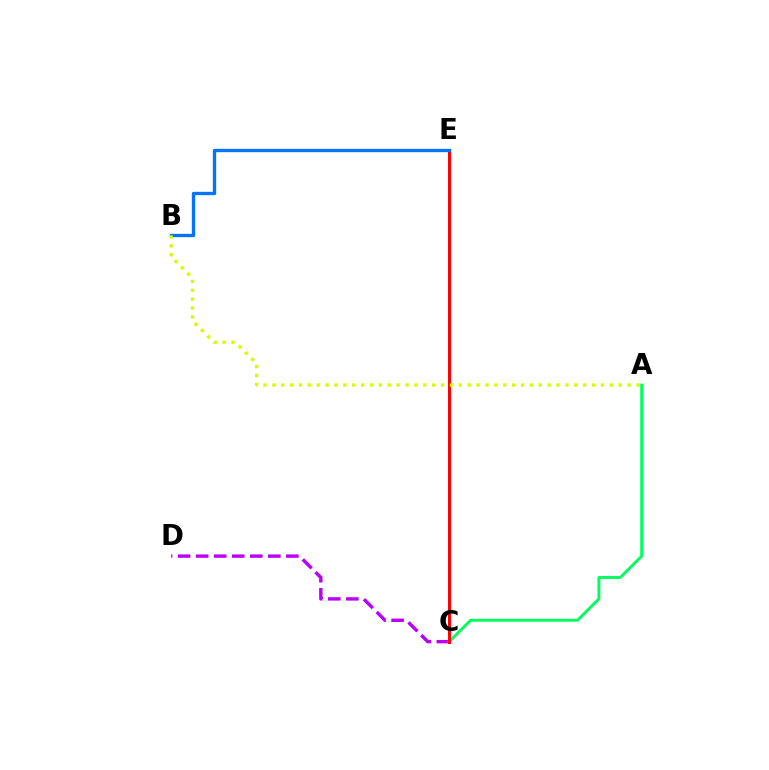{('C', 'D'): [{'color': '#b900ff', 'line_style': 'dashed', 'thickness': 2.45}], ('A', 'C'): [{'color': '#00ff5c', 'line_style': 'solid', 'thickness': 2.08}], ('C', 'E'): [{'color': '#ff0000', 'line_style': 'solid', 'thickness': 2.17}], ('B', 'E'): [{'color': '#0074ff', 'line_style': 'solid', 'thickness': 2.39}], ('A', 'B'): [{'color': '#d1ff00', 'line_style': 'dotted', 'thickness': 2.41}]}